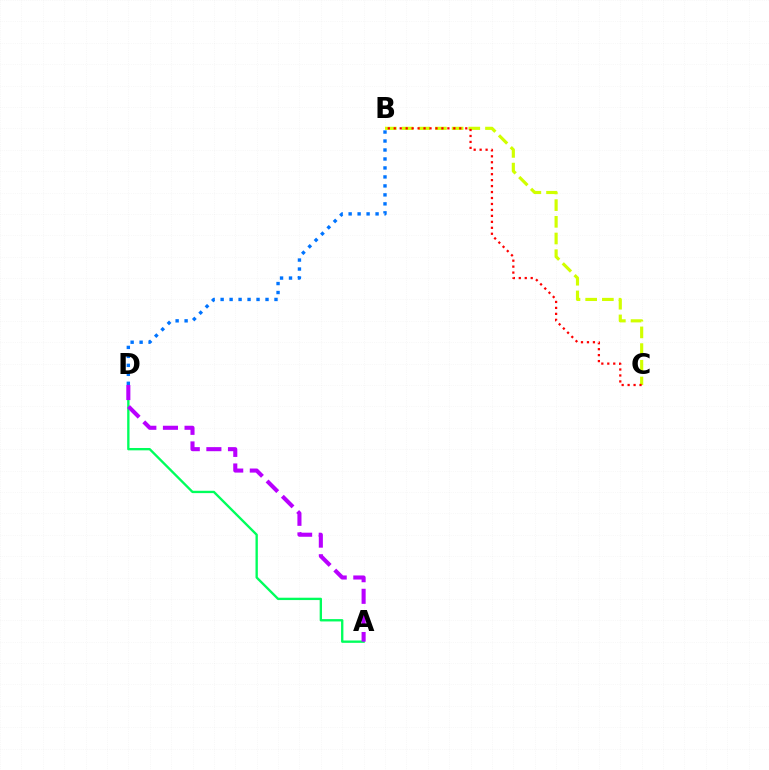{('B', 'C'): [{'color': '#d1ff00', 'line_style': 'dashed', 'thickness': 2.27}, {'color': '#ff0000', 'line_style': 'dotted', 'thickness': 1.62}], ('A', 'D'): [{'color': '#00ff5c', 'line_style': 'solid', 'thickness': 1.69}, {'color': '#b900ff', 'line_style': 'dashed', 'thickness': 2.94}], ('B', 'D'): [{'color': '#0074ff', 'line_style': 'dotted', 'thickness': 2.44}]}